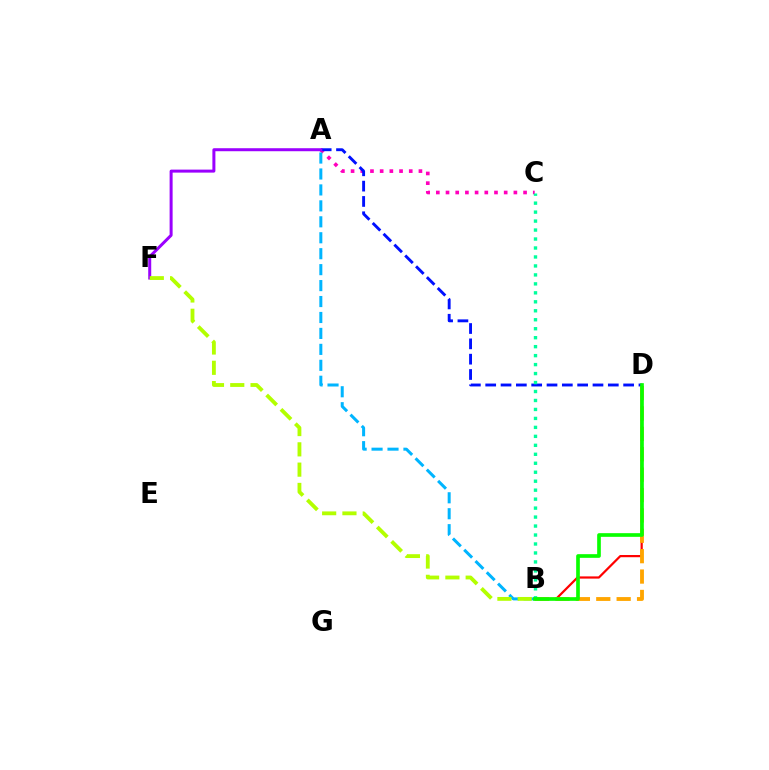{('A', 'C'): [{'color': '#ff00bd', 'line_style': 'dotted', 'thickness': 2.63}], ('B', 'D'): [{'color': '#ff0000', 'line_style': 'solid', 'thickness': 1.59}, {'color': '#ffa500', 'line_style': 'dashed', 'thickness': 2.77}, {'color': '#08ff00', 'line_style': 'solid', 'thickness': 2.64}], ('A', 'D'): [{'color': '#0010ff', 'line_style': 'dashed', 'thickness': 2.08}], ('B', 'C'): [{'color': '#00ff9d', 'line_style': 'dotted', 'thickness': 2.44}], ('A', 'F'): [{'color': '#9b00ff', 'line_style': 'solid', 'thickness': 2.16}], ('A', 'B'): [{'color': '#00b5ff', 'line_style': 'dashed', 'thickness': 2.17}], ('B', 'F'): [{'color': '#b3ff00', 'line_style': 'dashed', 'thickness': 2.76}]}